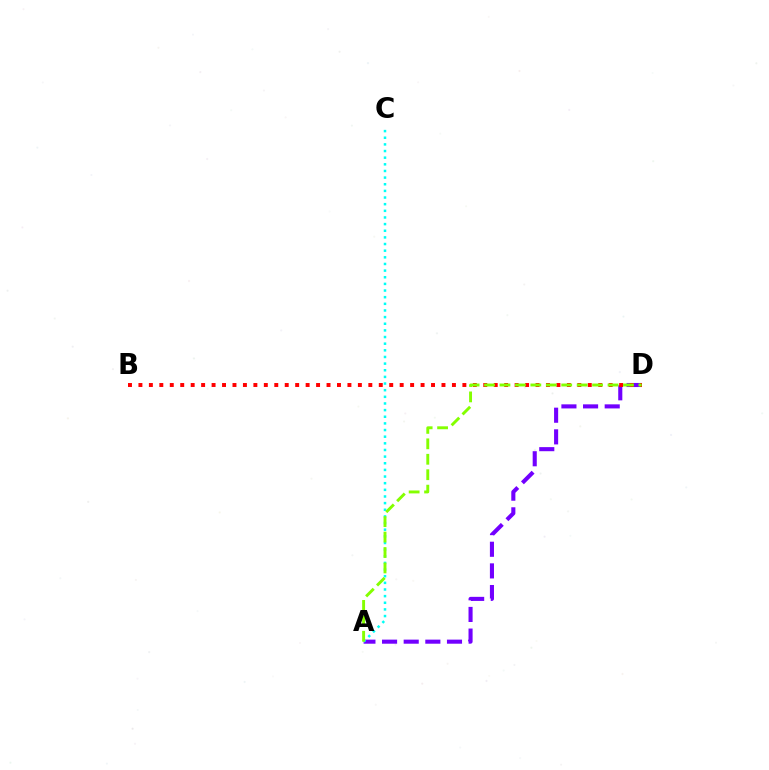{('A', 'D'): [{'color': '#7200ff', 'line_style': 'dashed', 'thickness': 2.94}, {'color': '#84ff00', 'line_style': 'dashed', 'thickness': 2.1}], ('B', 'D'): [{'color': '#ff0000', 'line_style': 'dotted', 'thickness': 2.84}], ('A', 'C'): [{'color': '#00fff6', 'line_style': 'dotted', 'thickness': 1.8}]}